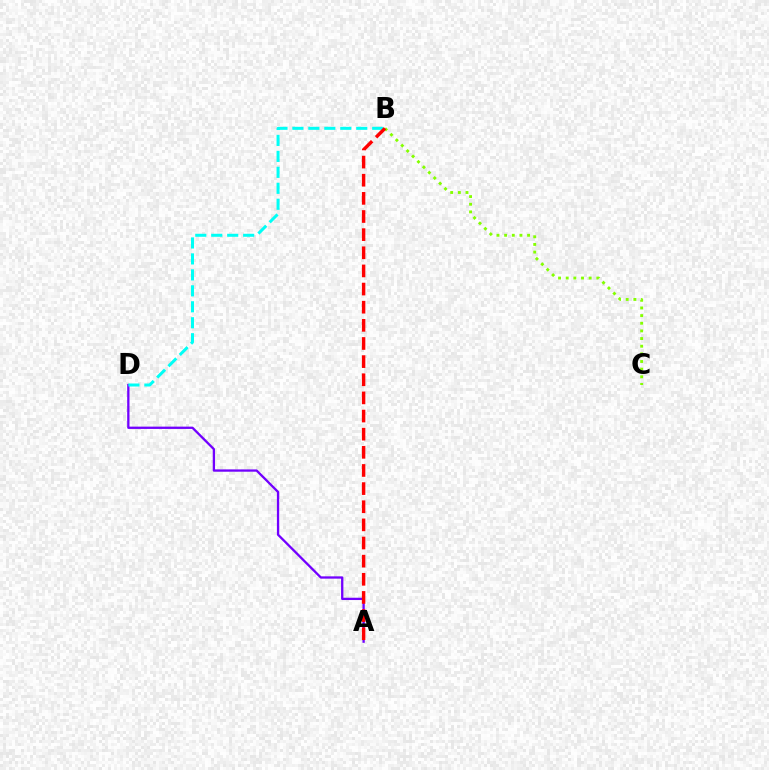{('A', 'D'): [{'color': '#7200ff', 'line_style': 'solid', 'thickness': 1.66}], ('B', 'C'): [{'color': '#84ff00', 'line_style': 'dotted', 'thickness': 2.08}], ('B', 'D'): [{'color': '#00fff6', 'line_style': 'dashed', 'thickness': 2.17}], ('A', 'B'): [{'color': '#ff0000', 'line_style': 'dashed', 'thickness': 2.46}]}